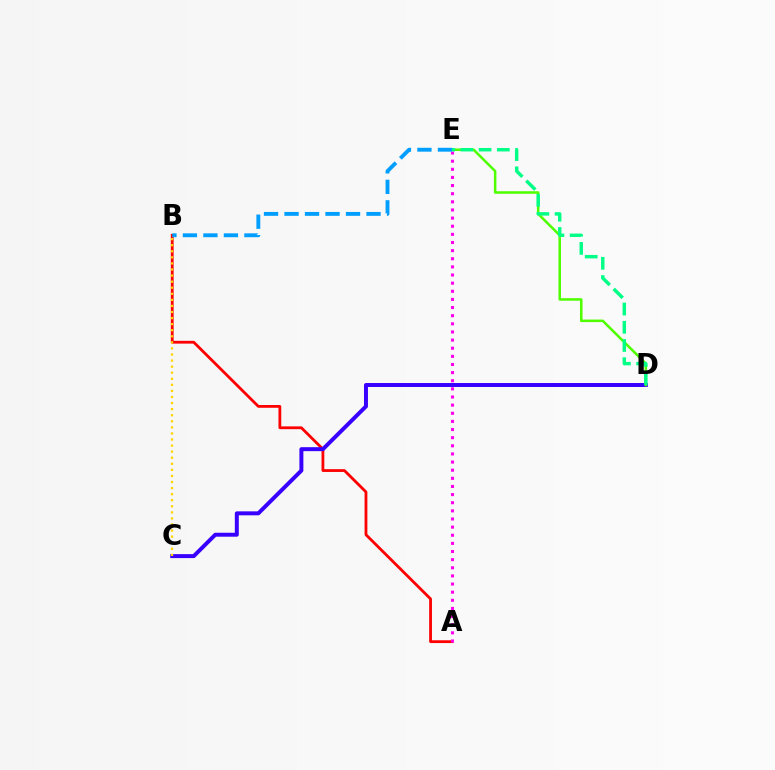{('A', 'B'): [{'color': '#ff0000', 'line_style': 'solid', 'thickness': 2.01}], ('C', 'D'): [{'color': '#3700ff', 'line_style': 'solid', 'thickness': 2.85}], ('D', 'E'): [{'color': '#4fff00', 'line_style': 'solid', 'thickness': 1.83}, {'color': '#00ff86', 'line_style': 'dashed', 'thickness': 2.48}], ('A', 'E'): [{'color': '#ff00ed', 'line_style': 'dotted', 'thickness': 2.21}], ('B', 'C'): [{'color': '#ffd500', 'line_style': 'dotted', 'thickness': 1.65}], ('B', 'E'): [{'color': '#009eff', 'line_style': 'dashed', 'thickness': 2.78}]}